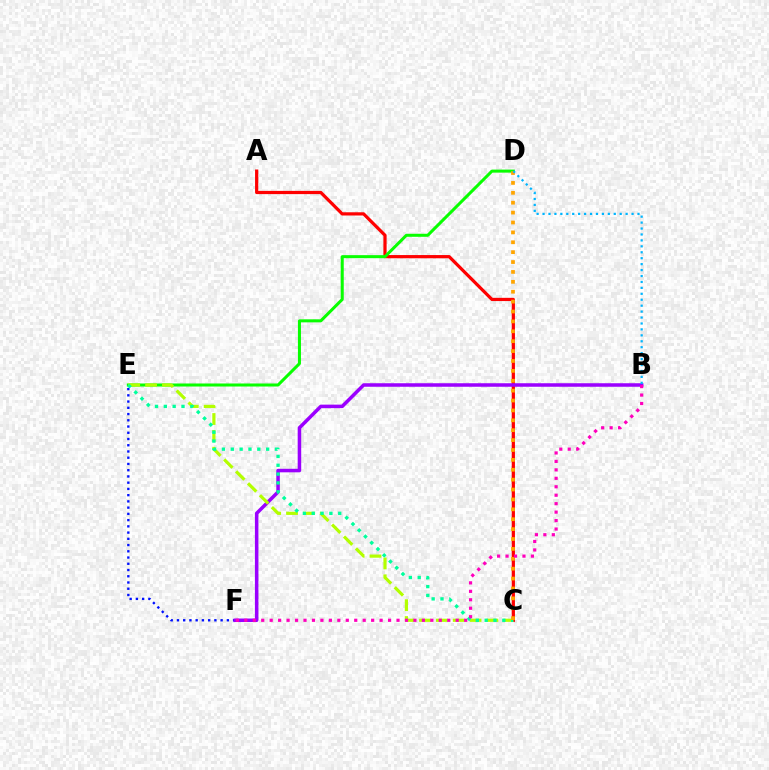{('E', 'F'): [{'color': '#0010ff', 'line_style': 'dotted', 'thickness': 1.7}], ('A', 'C'): [{'color': '#ff0000', 'line_style': 'solid', 'thickness': 2.32}], ('B', 'F'): [{'color': '#9b00ff', 'line_style': 'solid', 'thickness': 2.53}, {'color': '#ff00bd', 'line_style': 'dotted', 'thickness': 2.3}], ('D', 'E'): [{'color': '#08ff00', 'line_style': 'solid', 'thickness': 2.18}], ('C', 'E'): [{'color': '#b3ff00', 'line_style': 'dashed', 'thickness': 2.29}, {'color': '#00ff9d', 'line_style': 'dotted', 'thickness': 2.4}], ('C', 'D'): [{'color': '#ffa500', 'line_style': 'dotted', 'thickness': 2.69}], ('B', 'D'): [{'color': '#00b5ff', 'line_style': 'dotted', 'thickness': 1.61}]}